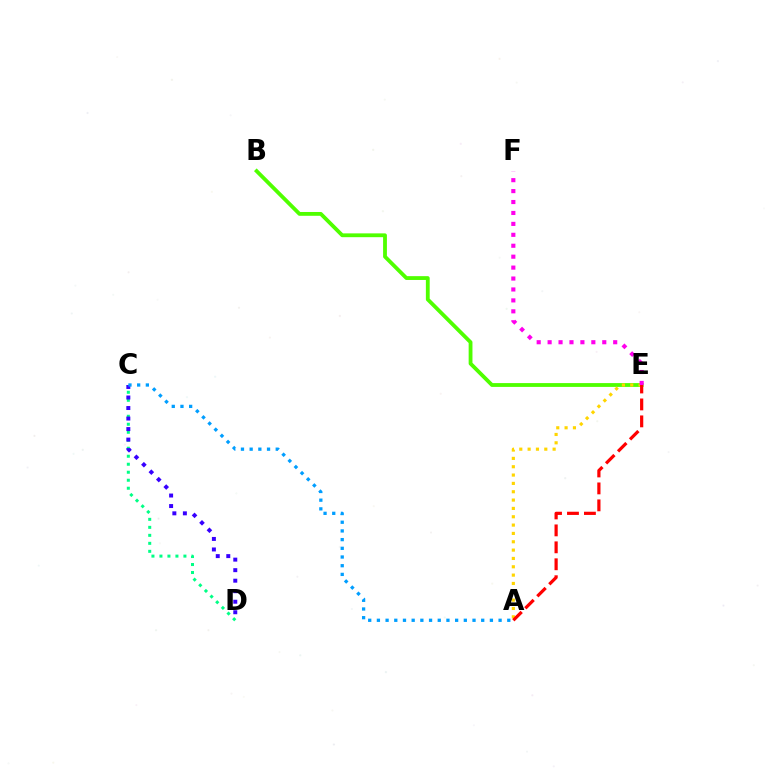{('B', 'E'): [{'color': '#4fff00', 'line_style': 'solid', 'thickness': 2.75}], ('C', 'D'): [{'color': '#00ff86', 'line_style': 'dotted', 'thickness': 2.17}, {'color': '#3700ff', 'line_style': 'dotted', 'thickness': 2.86}], ('A', 'E'): [{'color': '#ffd500', 'line_style': 'dotted', 'thickness': 2.27}, {'color': '#ff0000', 'line_style': 'dashed', 'thickness': 2.3}], ('E', 'F'): [{'color': '#ff00ed', 'line_style': 'dotted', 'thickness': 2.97}], ('A', 'C'): [{'color': '#009eff', 'line_style': 'dotted', 'thickness': 2.36}]}